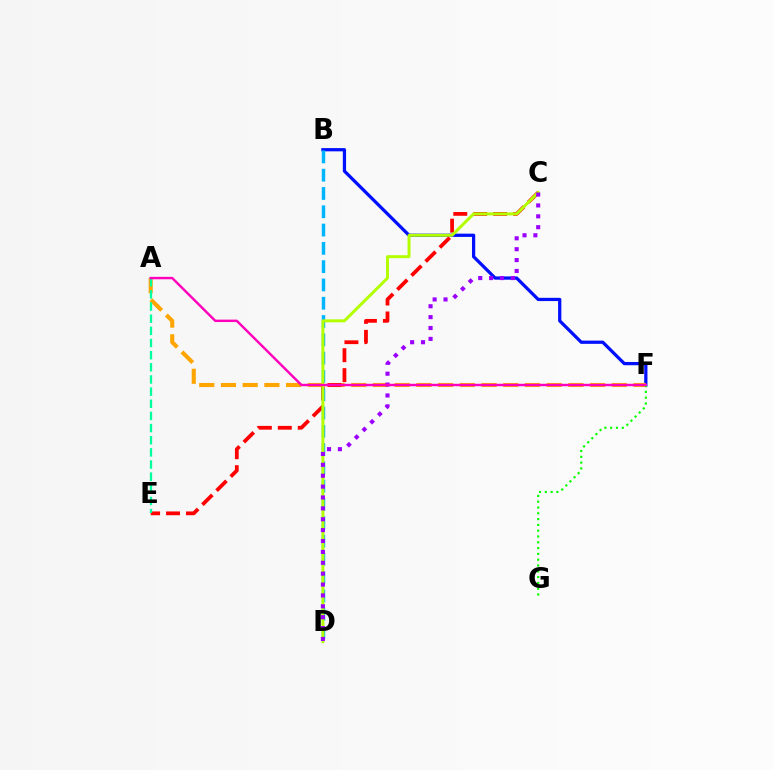{('B', 'F'): [{'color': '#0010ff', 'line_style': 'solid', 'thickness': 2.34}], ('A', 'F'): [{'color': '#ffa500', 'line_style': 'dashed', 'thickness': 2.95}, {'color': '#ff00bd', 'line_style': 'solid', 'thickness': 1.75}], ('C', 'E'): [{'color': '#ff0000', 'line_style': 'dashed', 'thickness': 2.71}], ('B', 'D'): [{'color': '#00b5ff', 'line_style': 'dashed', 'thickness': 2.49}], ('C', 'D'): [{'color': '#b3ff00', 'line_style': 'solid', 'thickness': 2.14}, {'color': '#9b00ff', 'line_style': 'dotted', 'thickness': 2.96}], ('A', 'E'): [{'color': '#00ff9d', 'line_style': 'dashed', 'thickness': 1.65}], ('F', 'G'): [{'color': '#08ff00', 'line_style': 'dotted', 'thickness': 1.58}]}